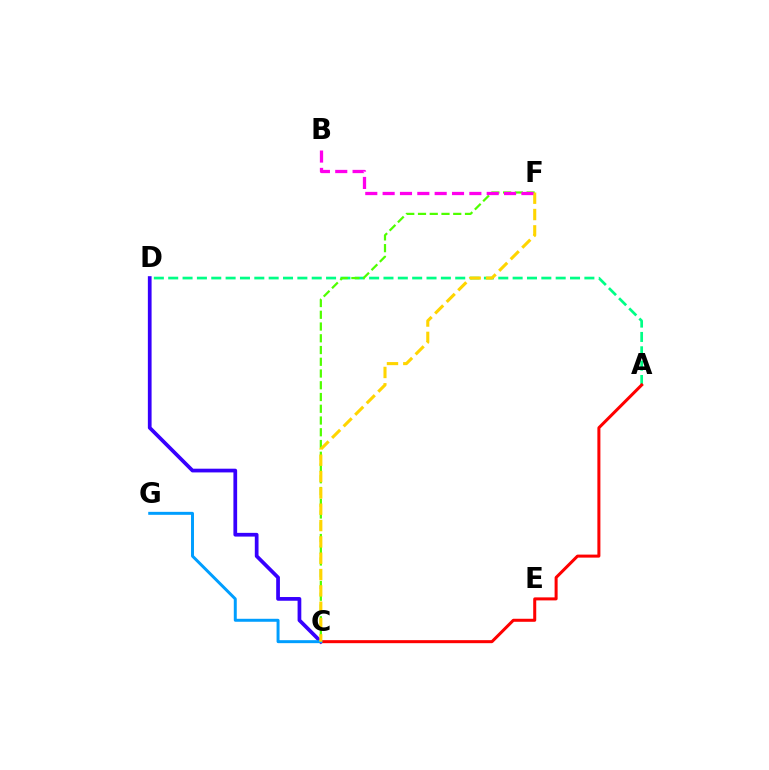{('A', 'D'): [{'color': '#00ff86', 'line_style': 'dashed', 'thickness': 1.95}], ('C', 'D'): [{'color': '#3700ff', 'line_style': 'solid', 'thickness': 2.68}], ('C', 'F'): [{'color': '#4fff00', 'line_style': 'dashed', 'thickness': 1.6}, {'color': '#ffd500', 'line_style': 'dashed', 'thickness': 2.22}], ('A', 'C'): [{'color': '#ff0000', 'line_style': 'solid', 'thickness': 2.18}], ('C', 'G'): [{'color': '#009eff', 'line_style': 'solid', 'thickness': 2.14}], ('B', 'F'): [{'color': '#ff00ed', 'line_style': 'dashed', 'thickness': 2.36}]}